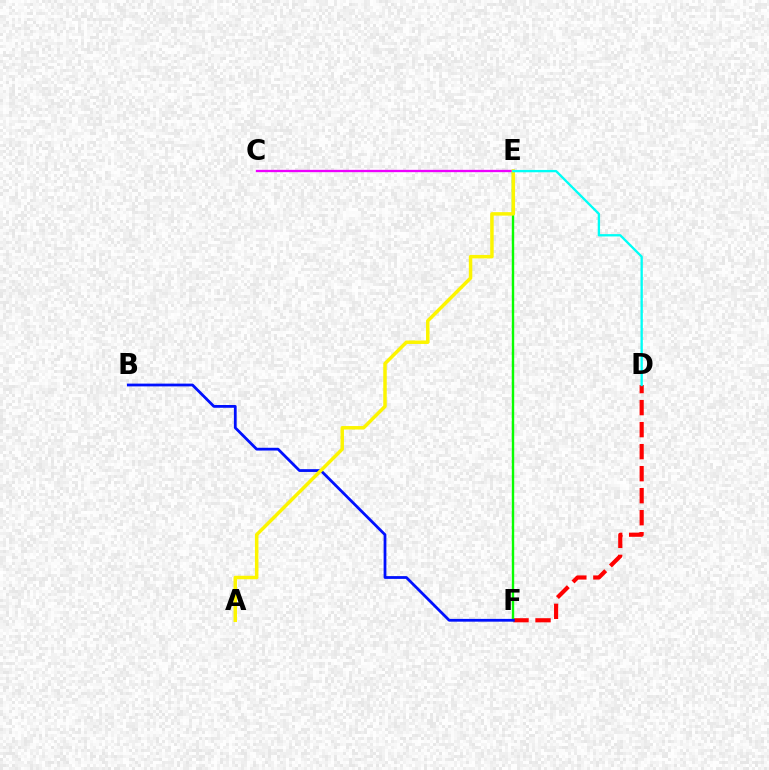{('D', 'F'): [{'color': '#ff0000', 'line_style': 'dashed', 'thickness': 2.99}], ('E', 'F'): [{'color': '#08ff00', 'line_style': 'solid', 'thickness': 1.73}], ('C', 'E'): [{'color': '#ee00ff', 'line_style': 'solid', 'thickness': 1.67}], ('B', 'F'): [{'color': '#0010ff', 'line_style': 'solid', 'thickness': 2.0}], ('A', 'E'): [{'color': '#fcf500', 'line_style': 'solid', 'thickness': 2.51}], ('D', 'E'): [{'color': '#00fff6', 'line_style': 'solid', 'thickness': 1.68}]}